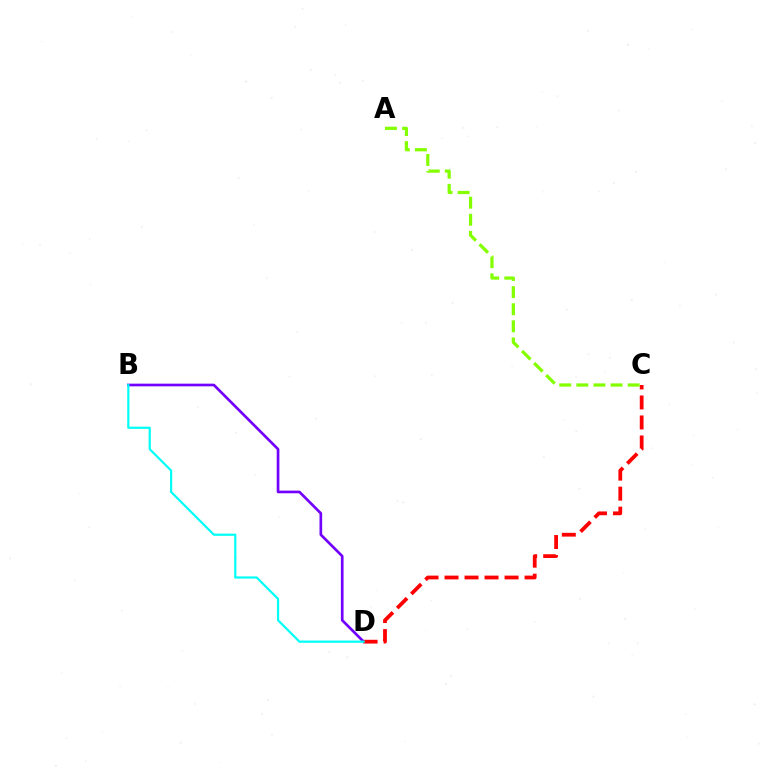{('B', 'D'): [{'color': '#7200ff', 'line_style': 'solid', 'thickness': 1.92}, {'color': '#00fff6', 'line_style': 'solid', 'thickness': 1.59}], ('C', 'D'): [{'color': '#ff0000', 'line_style': 'dashed', 'thickness': 2.72}], ('A', 'C'): [{'color': '#84ff00', 'line_style': 'dashed', 'thickness': 2.32}]}